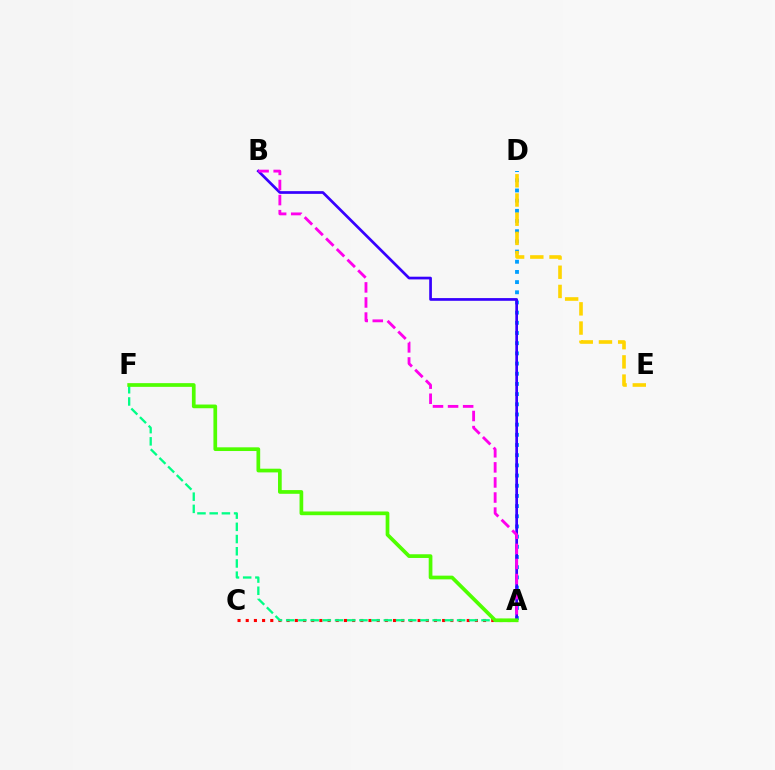{('A', 'D'): [{'color': '#009eff', 'line_style': 'dotted', 'thickness': 2.77}], ('A', 'C'): [{'color': '#ff0000', 'line_style': 'dotted', 'thickness': 2.22}], ('A', 'B'): [{'color': '#3700ff', 'line_style': 'solid', 'thickness': 1.95}, {'color': '#ff00ed', 'line_style': 'dashed', 'thickness': 2.05}], ('A', 'F'): [{'color': '#00ff86', 'line_style': 'dashed', 'thickness': 1.66}, {'color': '#4fff00', 'line_style': 'solid', 'thickness': 2.67}], ('D', 'E'): [{'color': '#ffd500', 'line_style': 'dashed', 'thickness': 2.61}]}